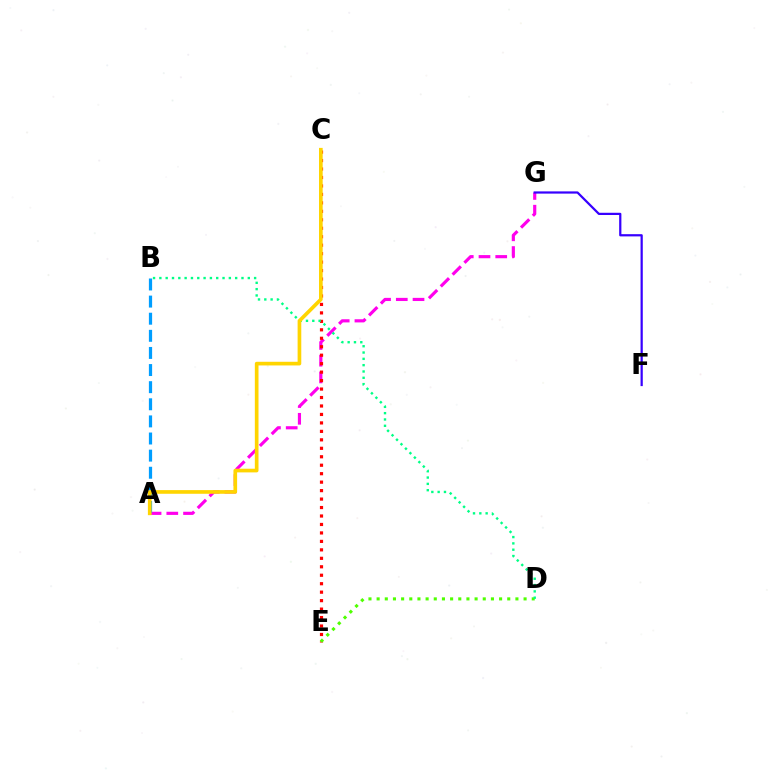{('A', 'G'): [{'color': '#ff00ed', 'line_style': 'dashed', 'thickness': 2.27}], ('C', 'E'): [{'color': '#ff0000', 'line_style': 'dotted', 'thickness': 2.3}], ('A', 'B'): [{'color': '#009eff', 'line_style': 'dashed', 'thickness': 2.33}], ('D', 'E'): [{'color': '#4fff00', 'line_style': 'dotted', 'thickness': 2.22}], ('B', 'D'): [{'color': '#00ff86', 'line_style': 'dotted', 'thickness': 1.72}], ('A', 'C'): [{'color': '#ffd500', 'line_style': 'solid', 'thickness': 2.64}], ('F', 'G'): [{'color': '#3700ff', 'line_style': 'solid', 'thickness': 1.6}]}